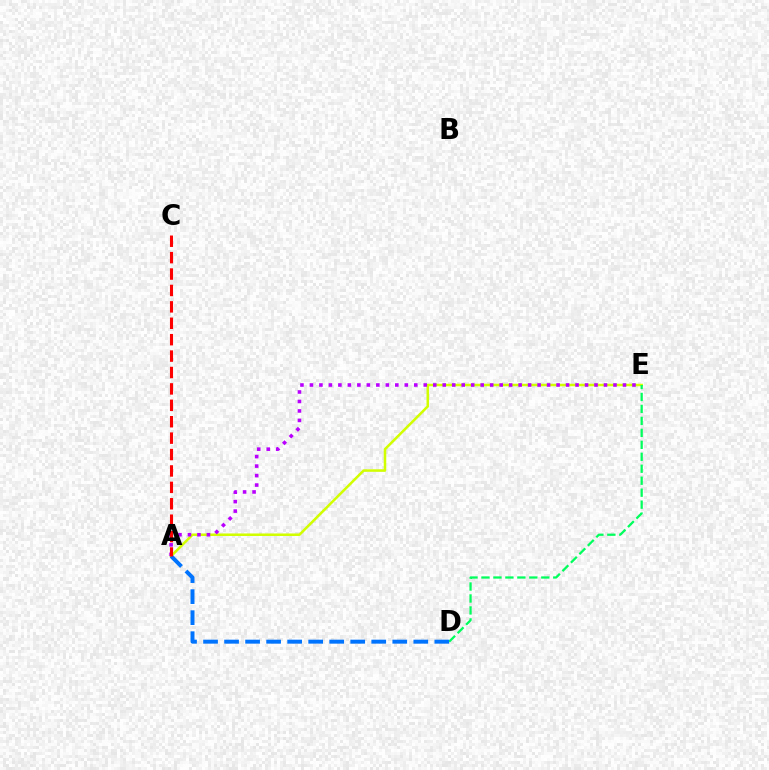{('A', 'E'): [{'color': '#d1ff00', 'line_style': 'solid', 'thickness': 1.82}, {'color': '#b900ff', 'line_style': 'dotted', 'thickness': 2.58}], ('D', 'E'): [{'color': '#00ff5c', 'line_style': 'dashed', 'thickness': 1.63}], ('A', 'D'): [{'color': '#0074ff', 'line_style': 'dashed', 'thickness': 2.86}], ('A', 'C'): [{'color': '#ff0000', 'line_style': 'dashed', 'thickness': 2.23}]}